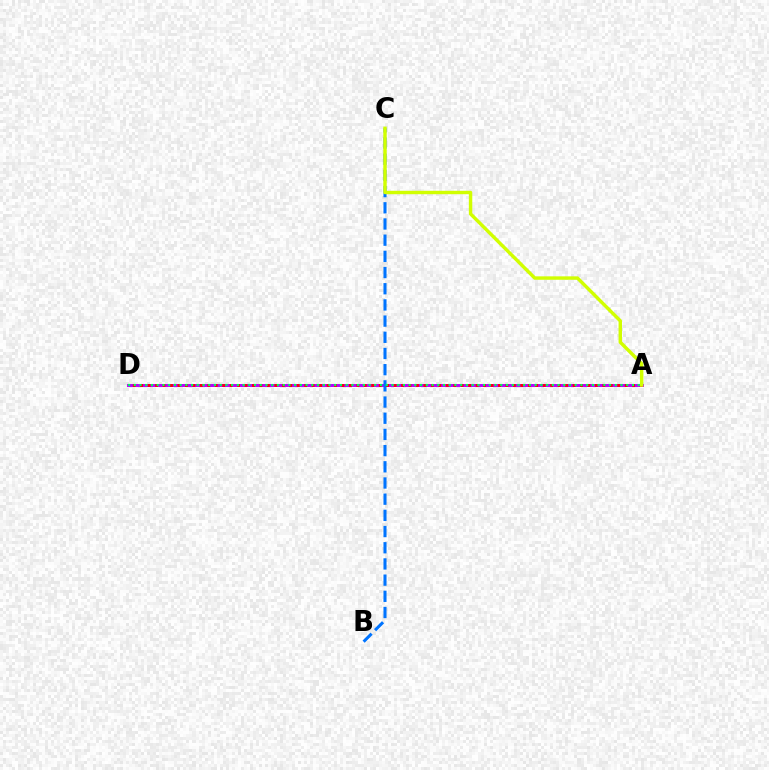{('A', 'D'): [{'color': '#b900ff', 'line_style': 'solid', 'thickness': 2.13}, {'color': '#ff0000', 'line_style': 'dotted', 'thickness': 2.03}, {'color': '#00ff5c', 'line_style': 'dotted', 'thickness': 1.56}], ('B', 'C'): [{'color': '#0074ff', 'line_style': 'dashed', 'thickness': 2.2}], ('A', 'C'): [{'color': '#d1ff00', 'line_style': 'solid', 'thickness': 2.47}]}